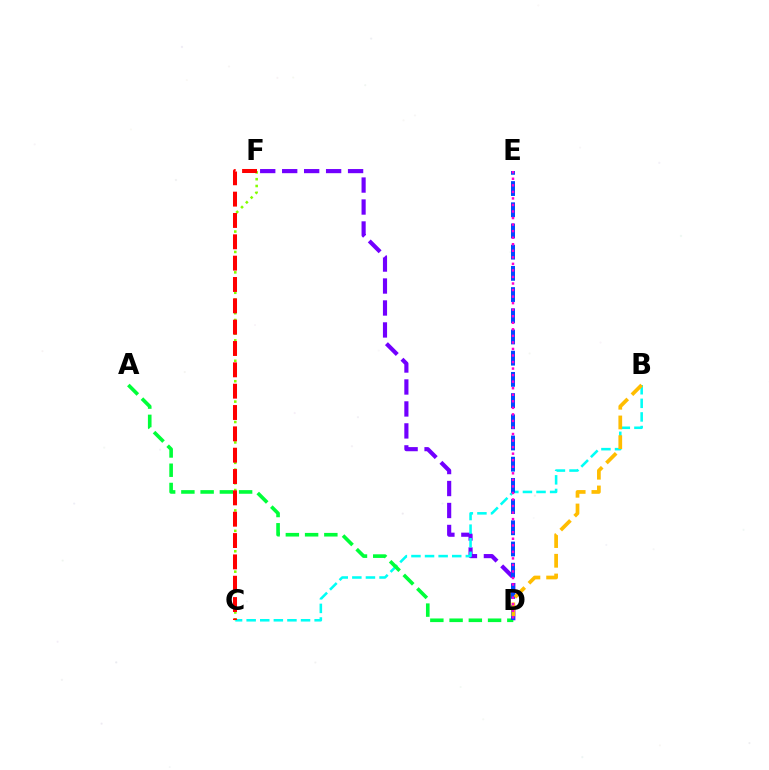{('D', 'F'): [{'color': '#7200ff', 'line_style': 'dashed', 'thickness': 2.98}], ('C', 'F'): [{'color': '#84ff00', 'line_style': 'dotted', 'thickness': 1.85}, {'color': '#ff0000', 'line_style': 'dashed', 'thickness': 2.9}], ('B', 'C'): [{'color': '#00fff6', 'line_style': 'dashed', 'thickness': 1.85}], ('A', 'D'): [{'color': '#00ff39', 'line_style': 'dashed', 'thickness': 2.61}], ('D', 'E'): [{'color': '#004bff', 'line_style': 'dashed', 'thickness': 2.88}, {'color': '#ff00cf', 'line_style': 'dotted', 'thickness': 1.78}], ('B', 'D'): [{'color': '#ffbd00', 'line_style': 'dashed', 'thickness': 2.68}]}